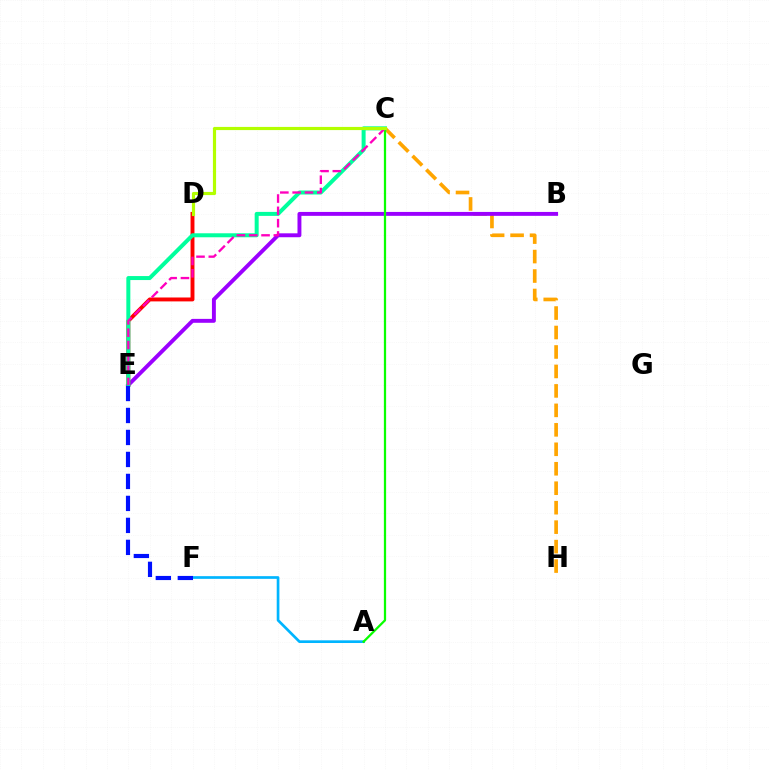{('C', 'H'): [{'color': '#ffa500', 'line_style': 'dashed', 'thickness': 2.64}], ('B', 'E'): [{'color': '#9b00ff', 'line_style': 'solid', 'thickness': 2.82}], ('D', 'E'): [{'color': '#ff0000', 'line_style': 'solid', 'thickness': 2.81}], ('C', 'E'): [{'color': '#00ff9d', 'line_style': 'solid', 'thickness': 2.88}, {'color': '#ff00bd', 'line_style': 'dashed', 'thickness': 1.67}], ('A', 'F'): [{'color': '#00b5ff', 'line_style': 'solid', 'thickness': 1.93}], ('A', 'C'): [{'color': '#08ff00', 'line_style': 'solid', 'thickness': 1.62}], ('E', 'F'): [{'color': '#0010ff', 'line_style': 'dashed', 'thickness': 2.99}], ('C', 'D'): [{'color': '#b3ff00', 'line_style': 'solid', 'thickness': 2.28}]}